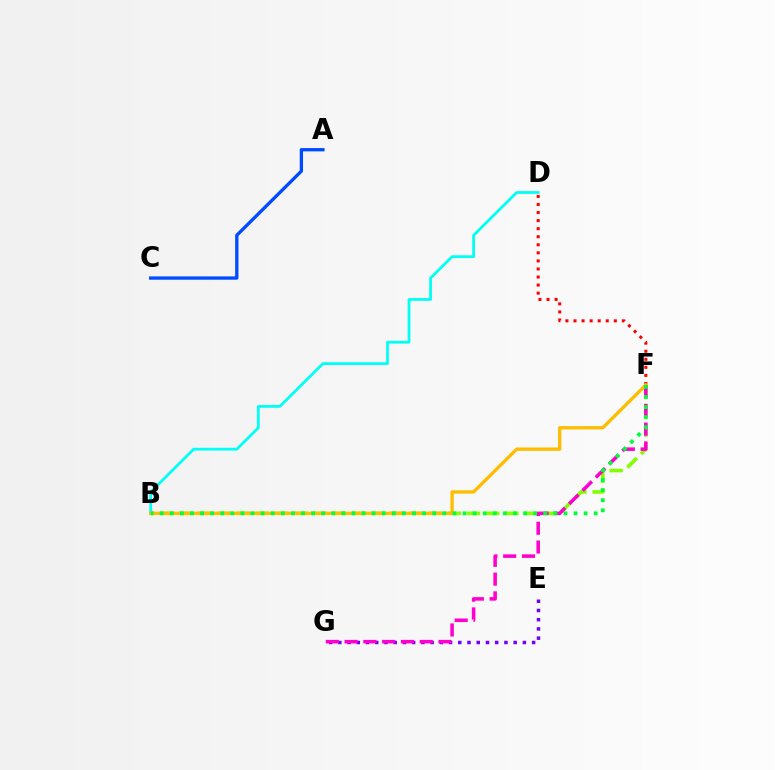{('B', 'D'): [{'color': '#00fff6', 'line_style': 'solid', 'thickness': 1.99}], ('B', 'F'): [{'color': '#84ff00', 'line_style': 'dashed', 'thickness': 2.61}, {'color': '#ffbd00', 'line_style': 'solid', 'thickness': 2.39}, {'color': '#00ff39', 'line_style': 'dotted', 'thickness': 2.74}], ('A', 'C'): [{'color': '#004bff', 'line_style': 'solid', 'thickness': 2.38}], ('E', 'G'): [{'color': '#7200ff', 'line_style': 'dotted', 'thickness': 2.51}], ('F', 'G'): [{'color': '#ff00cf', 'line_style': 'dashed', 'thickness': 2.55}], ('D', 'F'): [{'color': '#ff0000', 'line_style': 'dotted', 'thickness': 2.19}]}